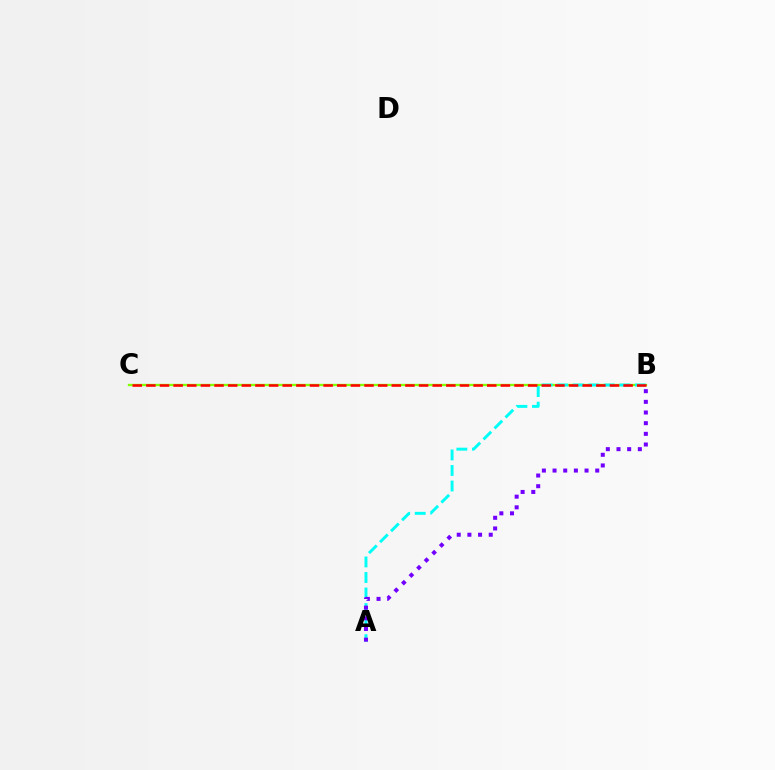{('B', 'C'): [{'color': '#84ff00', 'line_style': 'solid', 'thickness': 1.67}, {'color': '#ff0000', 'line_style': 'dashed', 'thickness': 1.85}], ('A', 'B'): [{'color': '#00fff6', 'line_style': 'dashed', 'thickness': 2.11}, {'color': '#7200ff', 'line_style': 'dotted', 'thickness': 2.9}]}